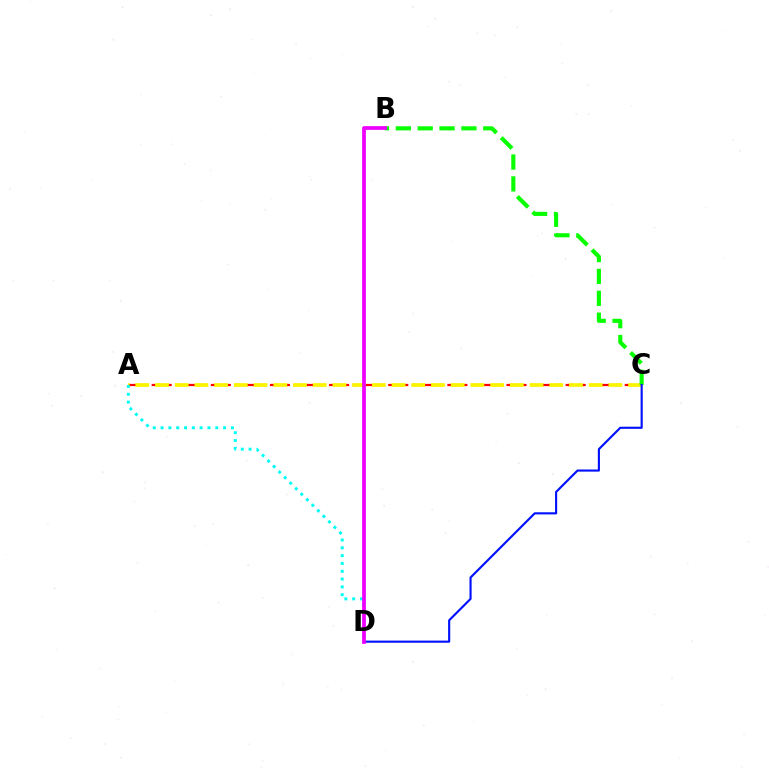{('A', 'C'): [{'color': '#ff0000', 'line_style': 'dashed', 'thickness': 1.61}, {'color': '#fcf500', 'line_style': 'dashed', 'thickness': 2.68}], ('A', 'D'): [{'color': '#00fff6', 'line_style': 'dotted', 'thickness': 2.12}], ('B', 'C'): [{'color': '#08ff00', 'line_style': 'dashed', 'thickness': 2.97}], ('C', 'D'): [{'color': '#0010ff', 'line_style': 'solid', 'thickness': 1.53}], ('B', 'D'): [{'color': '#ee00ff', 'line_style': 'solid', 'thickness': 2.7}]}